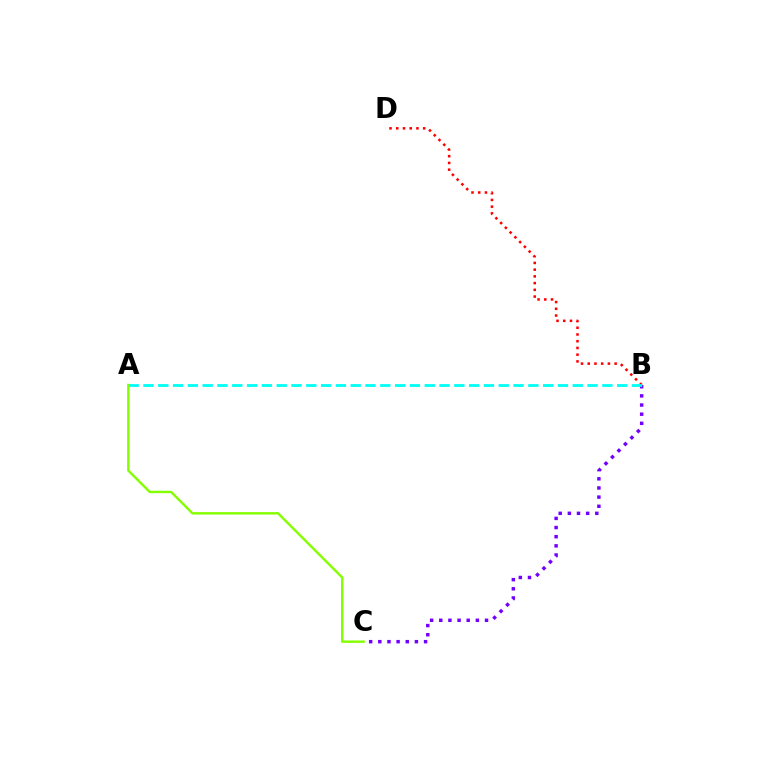{('B', 'C'): [{'color': '#7200ff', 'line_style': 'dotted', 'thickness': 2.49}], ('B', 'D'): [{'color': '#ff0000', 'line_style': 'dotted', 'thickness': 1.83}], ('A', 'B'): [{'color': '#00fff6', 'line_style': 'dashed', 'thickness': 2.01}], ('A', 'C'): [{'color': '#84ff00', 'line_style': 'solid', 'thickness': 1.74}]}